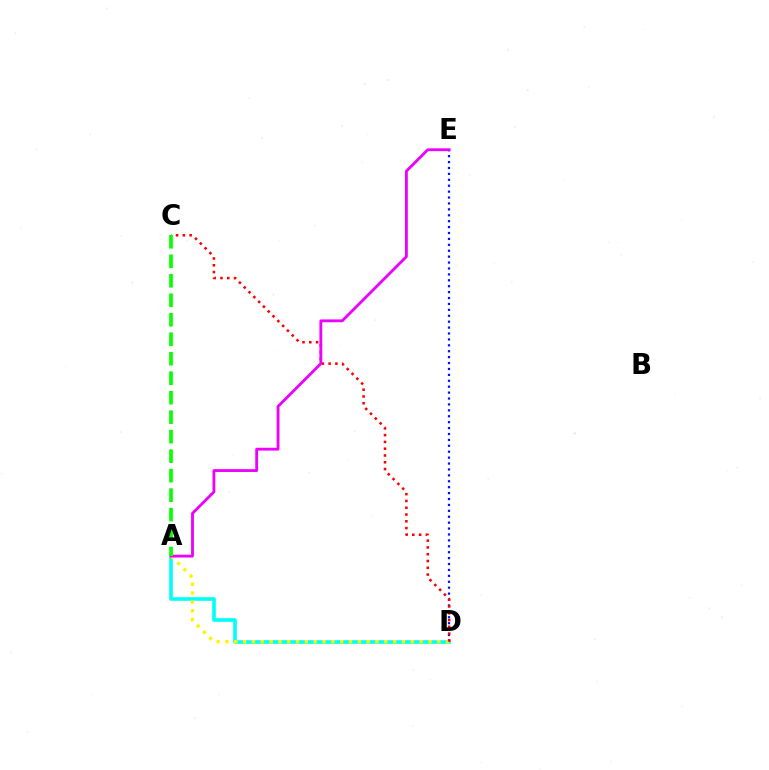{('A', 'D'): [{'color': '#00fff6', 'line_style': 'solid', 'thickness': 2.61}, {'color': '#fcf500', 'line_style': 'dotted', 'thickness': 2.4}], ('D', 'E'): [{'color': '#0010ff', 'line_style': 'dotted', 'thickness': 1.61}], ('C', 'D'): [{'color': '#ff0000', 'line_style': 'dotted', 'thickness': 1.84}], ('A', 'E'): [{'color': '#ee00ff', 'line_style': 'solid', 'thickness': 2.04}], ('A', 'C'): [{'color': '#08ff00', 'line_style': 'dashed', 'thickness': 2.65}]}